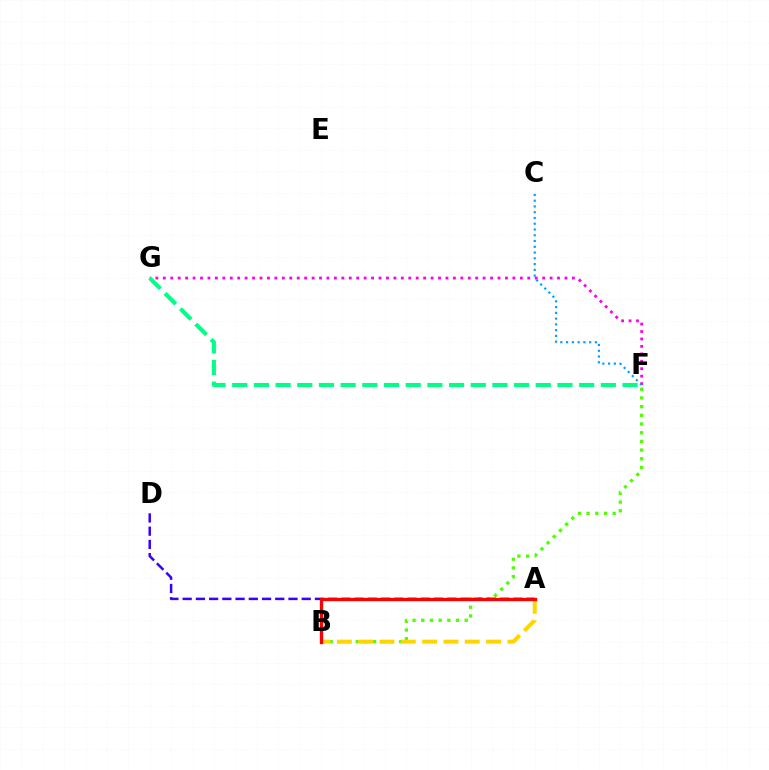{('B', 'F'): [{'color': '#4fff00', 'line_style': 'dotted', 'thickness': 2.36}], ('F', 'G'): [{'color': '#ff00ed', 'line_style': 'dotted', 'thickness': 2.02}, {'color': '#00ff86', 'line_style': 'dashed', 'thickness': 2.95}], ('A', 'D'): [{'color': '#3700ff', 'line_style': 'dashed', 'thickness': 1.8}], ('A', 'B'): [{'color': '#ffd500', 'line_style': 'dashed', 'thickness': 2.9}, {'color': '#ff0000', 'line_style': 'solid', 'thickness': 2.37}], ('C', 'F'): [{'color': '#009eff', 'line_style': 'dotted', 'thickness': 1.57}]}